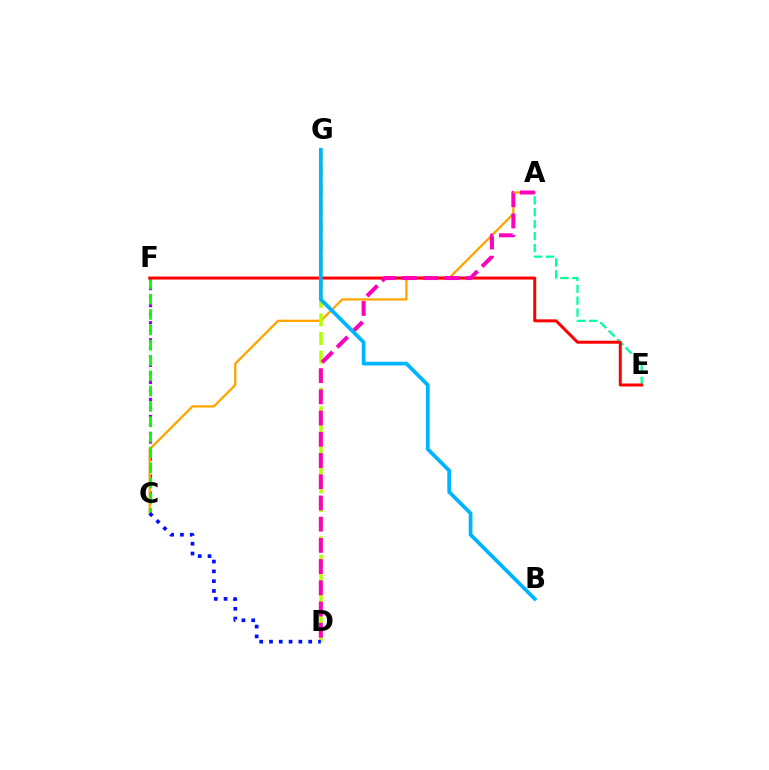{('C', 'F'): [{'color': '#9b00ff', 'line_style': 'dotted', 'thickness': 2.32}, {'color': '#08ff00', 'line_style': 'dashed', 'thickness': 2.08}], ('A', 'C'): [{'color': '#ffa500', 'line_style': 'solid', 'thickness': 1.66}], ('D', 'G'): [{'color': '#b3ff00', 'line_style': 'dashed', 'thickness': 2.52}], ('A', 'E'): [{'color': '#00ff9d', 'line_style': 'dashed', 'thickness': 1.62}], ('E', 'F'): [{'color': '#ff0000', 'line_style': 'solid', 'thickness': 2.15}], ('A', 'D'): [{'color': '#ff00bd', 'line_style': 'dashed', 'thickness': 2.88}], ('C', 'D'): [{'color': '#0010ff', 'line_style': 'dotted', 'thickness': 2.66}], ('B', 'G'): [{'color': '#00b5ff', 'line_style': 'solid', 'thickness': 2.69}]}